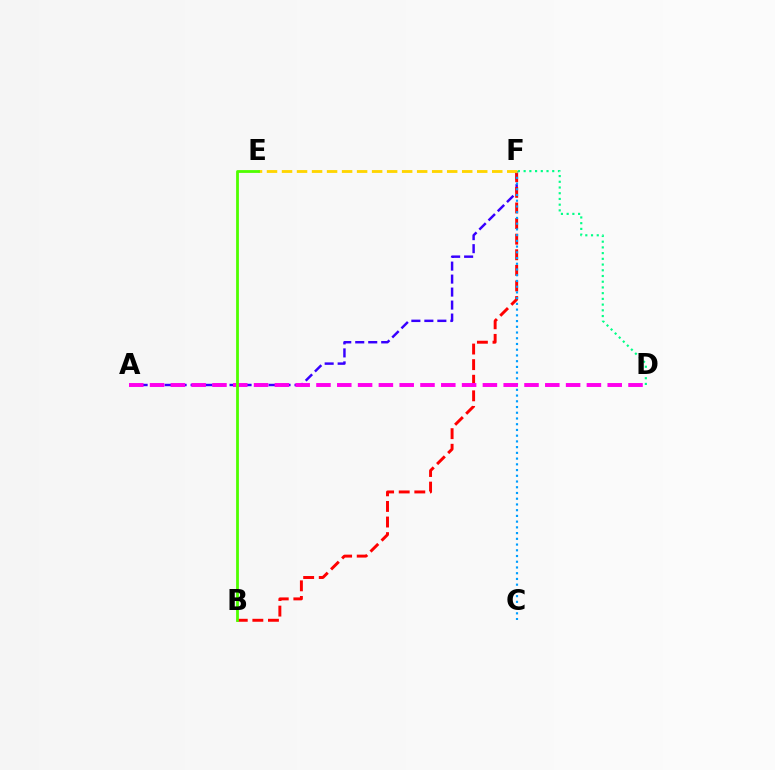{('A', 'F'): [{'color': '#3700ff', 'line_style': 'dashed', 'thickness': 1.76}], ('D', 'F'): [{'color': '#00ff86', 'line_style': 'dotted', 'thickness': 1.55}], ('B', 'F'): [{'color': '#ff0000', 'line_style': 'dashed', 'thickness': 2.12}], ('C', 'F'): [{'color': '#009eff', 'line_style': 'dotted', 'thickness': 1.56}], ('A', 'D'): [{'color': '#ff00ed', 'line_style': 'dashed', 'thickness': 2.83}], ('E', 'F'): [{'color': '#ffd500', 'line_style': 'dashed', 'thickness': 2.04}], ('B', 'E'): [{'color': '#4fff00', 'line_style': 'solid', 'thickness': 2.02}]}